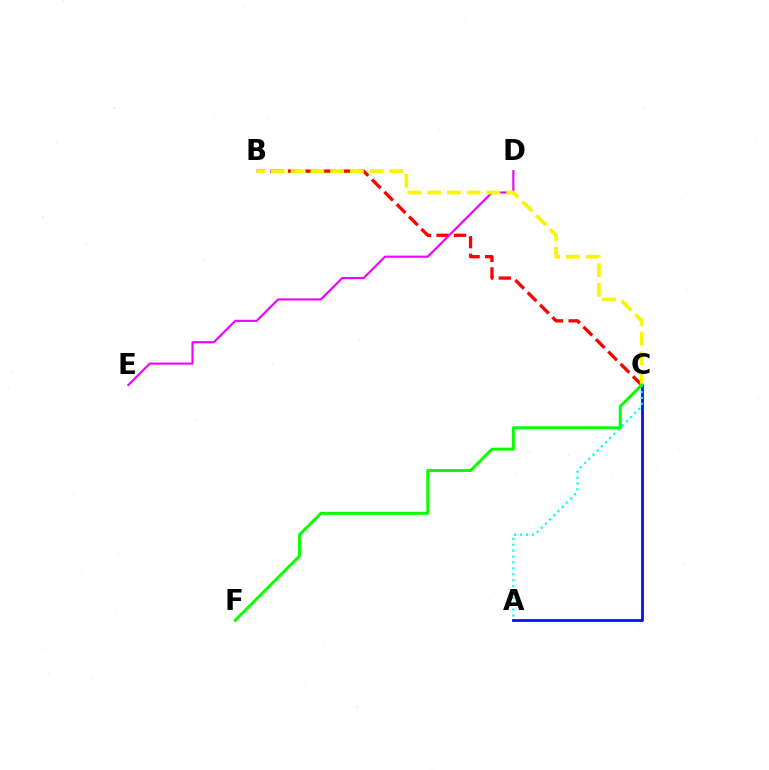{('A', 'C'): [{'color': '#0010ff', 'line_style': 'solid', 'thickness': 2.0}, {'color': '#00fff6', 'line_style': 'dotted', 'thickness': 1.6}], ('B', 'C'): [{'color': '#ff0000', 'line_style': 'dashed', 'thickness': 2.38}, {'color': '#fcf500', 'line_style': 'dashed', 'thickness': 2.68}], ('D', 'E'): [{'color': '#ee00ff', 'line_style': 'solid', 'thickness': 1.53}], ('C', 'F'): [{'color': '#08ff00', 'line_style': 'solid', 'thickness': 2.15}]}